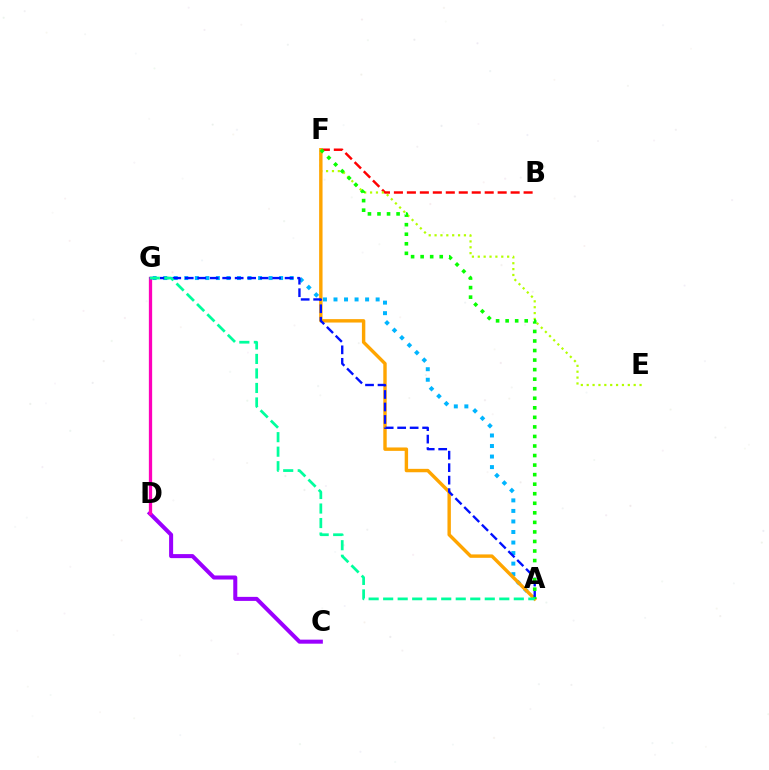{('B', 'F'): [{'color': '#ff0000', 'line_style': 'dashed', 'thickness': 1.76}], ('C', 'D'): [{'color': '#9b00ff', 'line_style': 'solid', 'thickness': 2.9}], ('E', 'F'): [{'color': '#b3ff00', 'line_style': 'dotted', 'thickness': 1.6}], ('A', 'G'): [{'color': '#00b5ff', 'line_style': 'dotted', 'thickness': 2.86}, {'color': '#0010ff', 'line_style': 'dashed', 'thickness': 1.7}, {'color': '#00ff9d', 'line_style': 'dashed', 'thickness': 1.97}], ('A', 'F'): [{'color': '#ffa500', 'line_style': 'solid', 'thickness': 2.45}, {'color': '#08ff00', 'line_style': 'dotted', 'thickness': 2.59}], ('D', 'G'): [{'color': '#ff00bd', 'line_style': 'solid', 'thickness': 2.36}]}